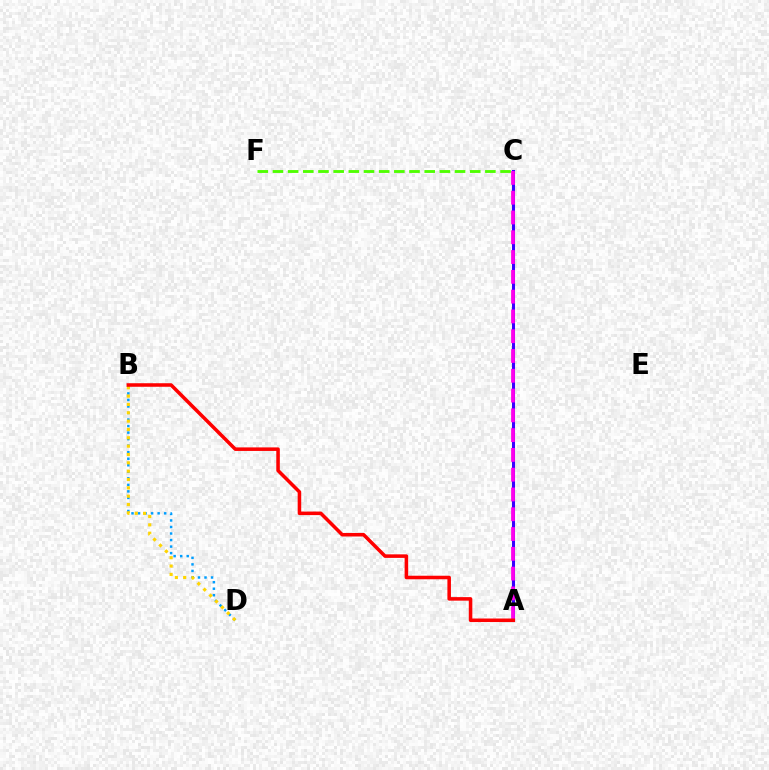{('A', 'C'): [{'color': '#00ff86', 'line_style': 'dashed', 'thickness': 1.97}, {'color': '#3700ff', 'line_style': 'solid', 'thickness': 2.19}, {'color': '#ff00ed', 'line_style': 'dashed', 'thickness': 2.69}], ('B', 'D'): [{'color': '#009eff', 'line_style': 'dotted', 'thickness': 1.77}, {'color': '#ffd500', 'line_style': 'dotted', 'thickness': 2.27}], ('C', 'F'): [{'color': '#4fff00', 'line_style': 'dashed', 'thickness': 2.06}], ('A', 'B'): [{'color': '#ff0000', 'line_style': 'solid', 'thickness': 2.55}]}